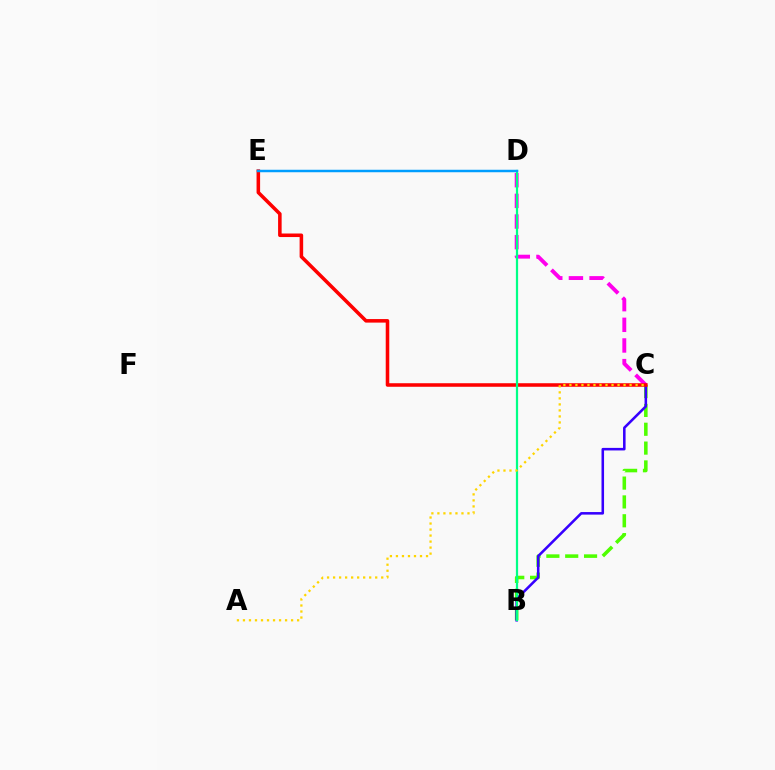{('B', 'C'): [{'color': '#4fff00', 'line_style': 'dashed', 'thickness': 2.56}, {'color': '#3700ff', 'line_style': 'solid', 'thickness': 1.84}], ('C', 'D'): [{'color': '#ff00ed', 'line_style': 'dashed', 'thickness': 2.8}], ('C', 'E'): [{'color': '#ff0000', 'line_style': 'solid', 'thickness': 2.55}], ('B', 'D'): [{'color': '#00ff86', 'line_style': 'solid', 'thickness': 1.6}], ('D', 'E'): [{'color': '#009eff', 'line_style': 'solid', 'thickness': 1.78}], ('A', 'C'): [{'color': '#ffd500', 'line_style': 'dotted', 'thickness': 1.63}]}